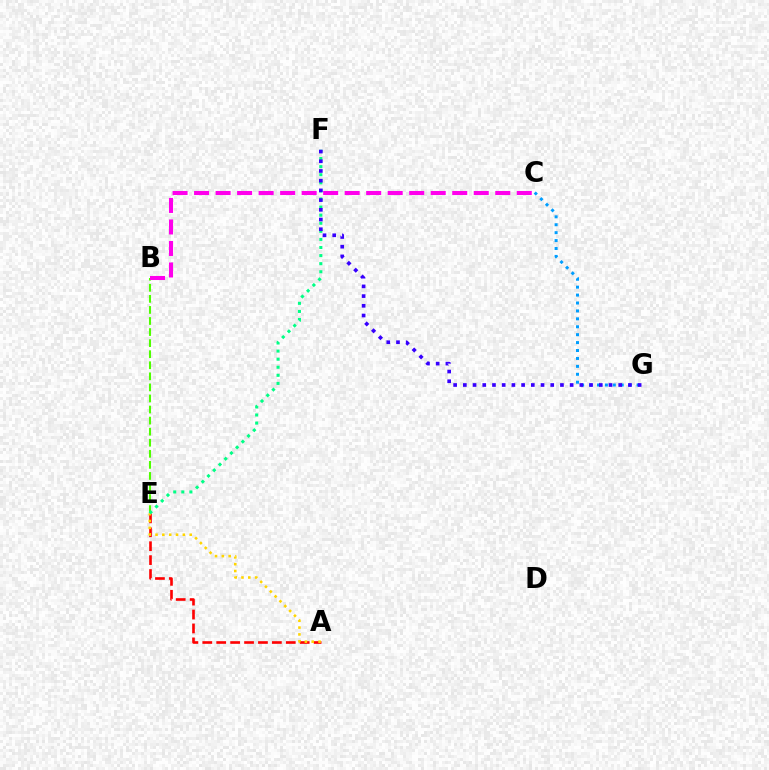{('B', 'E'): [{'color': '#4fff00', 'line_style': 'dashed', 'thickness': 1.5}], ('A', 'E'): [{'color': '#ff0000', 'line_style': 'dashed', 'thickness': 1.89}, {'color': '#ffd500', 'line_style': 'dotted', 'thickness': 1.86}], ('C', 'G'): [{'color': '#009eff', 'line_style': 'dotted', 'thickness': 2.15}], ('E', 'F'): [{'color': '#00ff86', 'line_style': 'dotted', 'thickness': 2.2}], ('F', 'G'): [{'color': '#3700ff', 'line_style': 'dotted', 'thickness': 2.64}], ('B', 'C'): [{'color': '#ff00ed', 'line_style': 'dashed', 'thickness': 2.92}]}